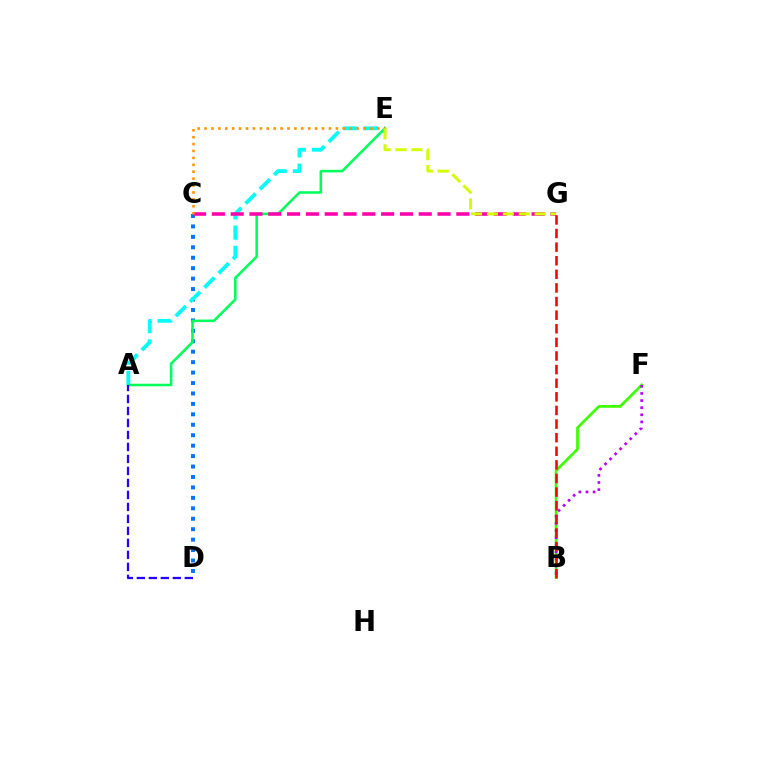{('B', 'F'): [{'color': '#3dff00', 'line_style': 'solid', 'thickness': 1.97}, {'color': '#b900ff', 'line_style': 'dotted', 'thickness': 1.93}], ('C', 'D'): [{'color': '#0074ff', 'line_style': 'dotted', 'thickness': 2.84}], ('A', 'E'): [{'color': '#00fff6', 'line_style': 'dashed', 'thickness': 2.75}, {'color': '#00ff5c', 'line_style': 'solid', 'thickness': 1.84}], ('C', 'G'): [{'color': '#ff00ac', 'line_style': 'dashed', 'thickness': 2.55}], ('A', 'D'): [{'color': '#2500ff', 'line_style': 'dashed', 'thickness': 1.63}], ('C', 'E'): [{'color': '#ff9400', 'line_style': 'dotted', 'thickness': 1.88}], ('E', 'G'): [{'color': '#d1ff00', 'line_style': 'dashed', 'thickness': 2.16}], ('B', 'G'): [{'color': '#ff0000', 'line_style': 'dashed', 'thickness': 1.85}]}